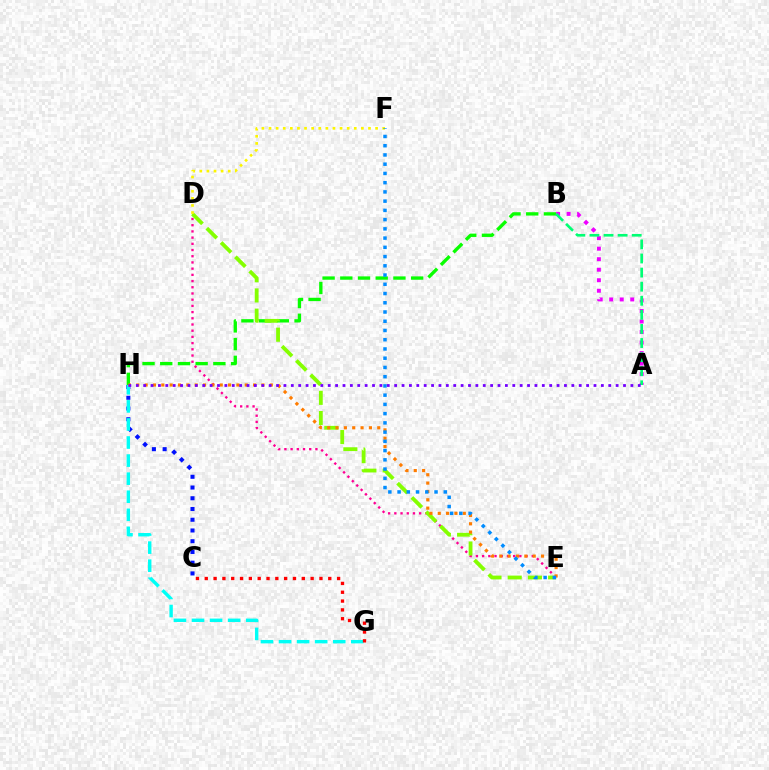{('B', 'H'): [{'color': '#08ff00', 'line_style': 'dashed', 'thickness': 2.41}], ('C', 'H'): [{'color': '#0010ff', 'line_style': 'dotted', 'thickness': 2.92}], ('G', 'H'): [{'color': '#00fff6', 'line_style': 'dashed', 'thickness': 2.45}], ('C', 'G'): [{'color': '#ff0000', 'line_style': 'dotted', 'thickness': 2.4}], ('A', 'B'): [{'color': '#ee00ff', 'line_style': 'dotted', 'thickness': 2.86}, {'color': '#00ff74', 'line_style': 'dashed', 'thickness': 1.91}], ('D', 'E'): [{'color': '#ff0094', 'line_style': 'dotted', 'thickness': 1.69}, {'color': '#84ff00', 'line_style': 'dashed', 'thickness': 2.75}], ('E', 'H'): [{'color': '#ff7c00', 'line_style': 'dotted', 'thickness': 2.27}], ('D', 'F'): [{'color': '#fcf500', 'line_style': 'dotted', 'thickness': 1.93}], ('E', 'F'): [{'color': '#008cff', 'line_style': 'dotted', 'thickness': 2.51}], ('A', 'H'): [{'color': '#7200ff', 'line_style': 'dotted', 'thickness': 2.01}]}